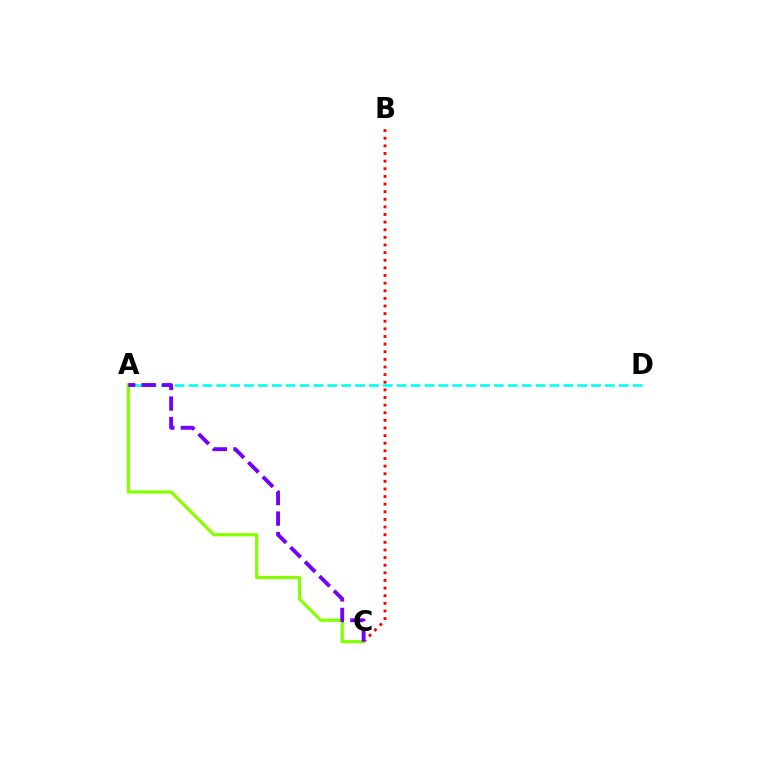{('B', 'C'): [{'color': '#ff0000', 'line_style': 'dotted', 'thickness': 2.07}], ('A', 'D'): [{'color': '#00fff6', 'line_style': 'dashed', 'thickness': 1.89}], ('A', 'C'): [{'color': '#84ff00', 'line_style': 'solid', 'thickness': 2.3}, {'color': '#7200ff', 'line_style': 'dashed', 'thickness': 2.78}]}